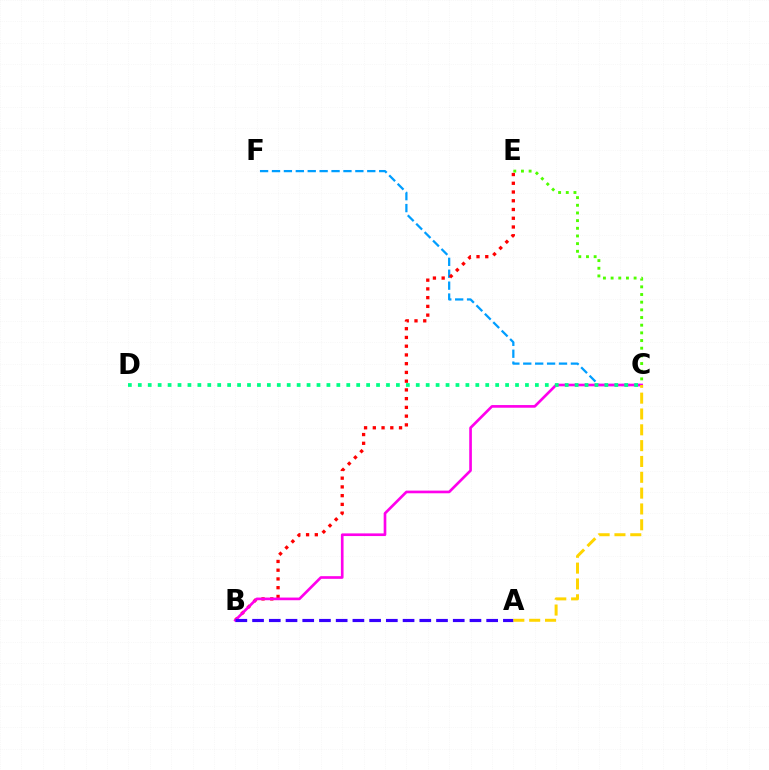{('C', 'F'): [{'color': '#009eff', 'line_style': 'dashed', 'thickness': 1.62}], ('B', 'E'): [{'color': '#ff0000', 'line_style': 'dotted', 'thickness': 2.38}], ('B', 'C'): [{'color': '#ff00ed', 'line_style': 'solid', 'thickness': 1.92}], ('C', 'D'): [{'color': '#00ff86', 'line_style': 'dotted', 'thickness': 2.7}], ('A', 'B'): [{'color': '#3700ff', 'line_style': 'dashed', 'thickness': 2.27}], ('A', 'C'): [{'color': '#ffd500', 'line_style': 'dashed', 'thickness': 2.15}], ('C', 'E'): [{'color': '#4fff00', 'line_style': 'dotted', 'thickness': 2.08}]}